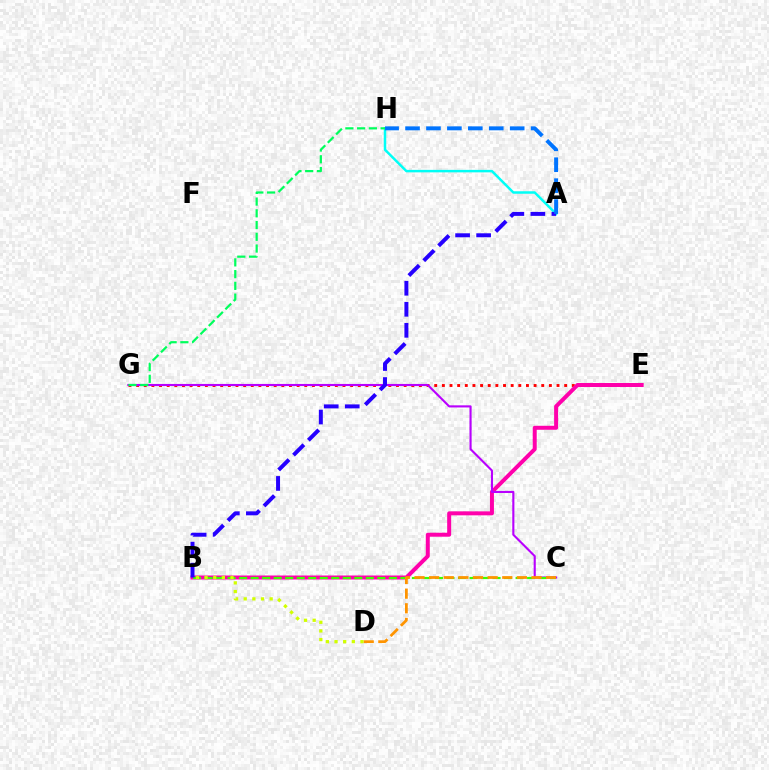{('E', 'G'): [{'color': '#ff0000', 'line_style': 'dotted', 'thickness': 2.08}], ('B', 'E'): [{'color': '#ff00ac', 'line_style': 'solid', 'thickness': 2.87}], ('A', 'H'): [{'color': '#00fff6', 'line_style': 'solid', 'thickness': 1.79}, {'color': '#0074ff', 'line_style': 'dashed', 'thickness': 2.84}], ('C', 'G'): [{'color': '#b900ff', 'line_style': 'solid', 'thickness': 1.52}], ('B', 'C'): [{'color': '#3dff00', 'line_style': 'dashed', 'thickness': 1.57}], ('C', 'D'): [{'color': '#ff9400', 'line_style': 'dashed', 'thickness': 1.99}], ('A', 'B'): [{'color': '#2500ff', 'line_style': 'dashed', 'thickness': 2.86}], ('B', 'D'): [{'color': '#d1ff00', 'line_style': 'dotted', 'thickness': 2.35}], ('G', 'H'): [{'color': '#00ff5c', 'line_style': 'dashed', 'thickness': 1.6}]}